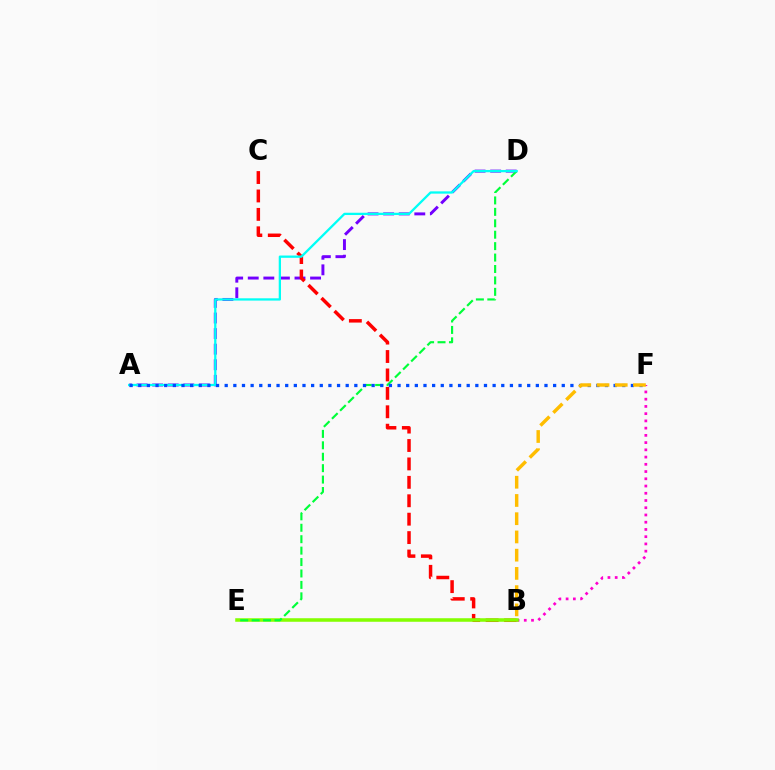{('A', 'D'): [{'color': '#7200ff', 'line_style': 'dashed', 'thickness': 2.12}, {'color': '#00fff6', 'line_style': 'solid', 'thickness': 1.64}], ('B', 'C'): [{'color': '#ff0000', 'line_style': 'dashed', 'thickness': 2.5}], ('B', 'F'): [{'color': '#ff00cf', 'line_style': 'dotted', 'thickness': 1.97}, {'color': '#ffbd00', 'line_style': 'dashed', 'thickness': 2.48}], ('B', 'E'): [{'color': '#84ff00', 'line_style': 'solid', 'thickness': 2.55}], ('D', 'E'): [{'color': '#00ff39', 'line_style': 'dashed', 'thickness': 1.55}], ('A', 'F'): [{'color': '#004bff', 'line_style': 'dotted', 'thickness': 2.35}]}